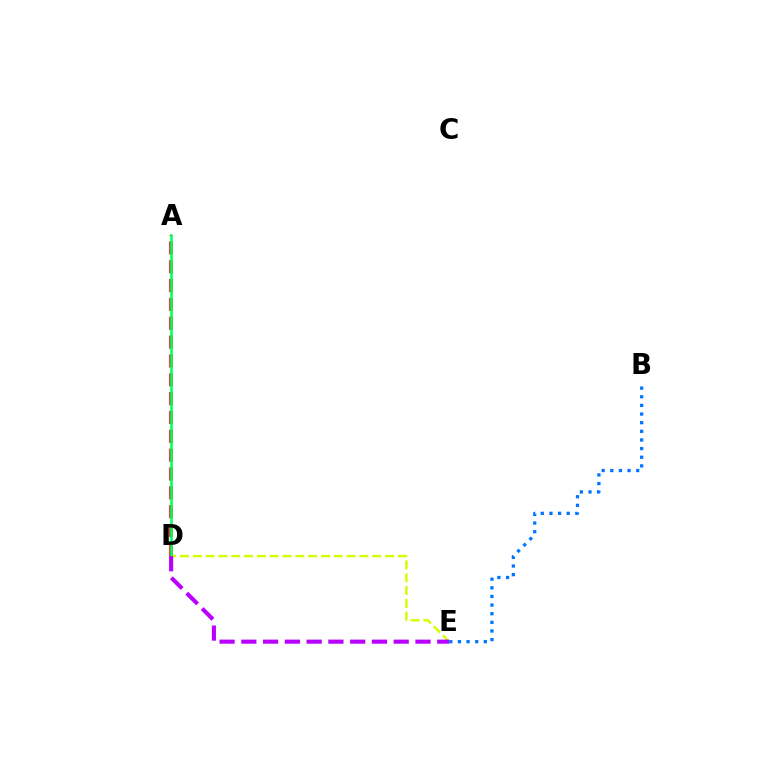{('A', 'D'): [{'color': '#ff0000', 'line_style': 'dashed', 'thickness': 2.56}, {'color': '#00ff5c', 'line_style': 'solid', 'thickness': 1.84}], ('D', 'E'): [{'color': '#d1ff00', 'line_style': 'dashed', 'thickness': 1.74}, {'color': '#b900ff', 'line_style': 'dashed', 'thickness': 2.96}], ('B', 'E'): [{'color': '#0074ff', 'line_style': 'dotted', 'thickness': 2.35}]}